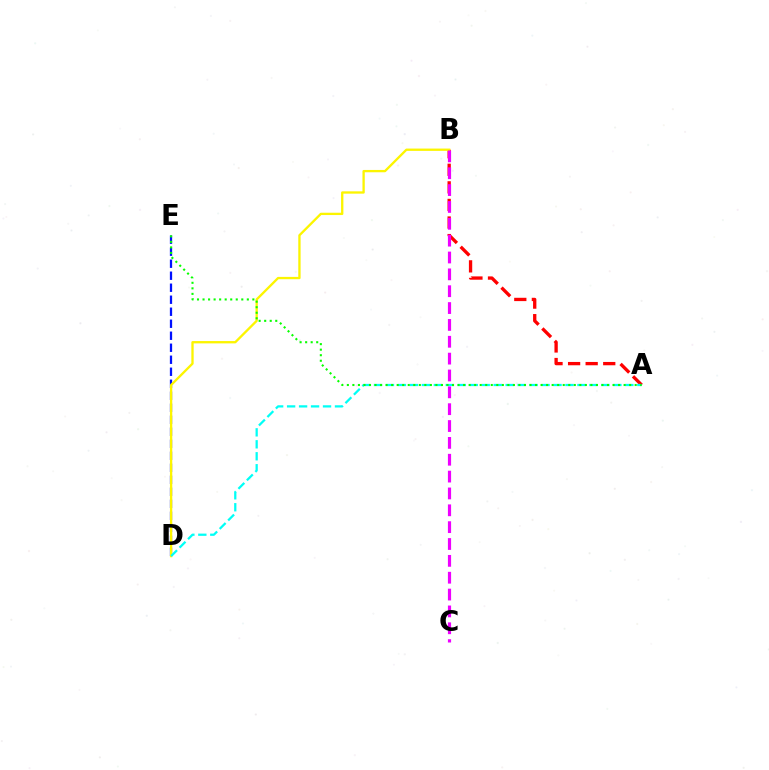{('D', 'E'): [{'color': '#0010ff', 'line_style': 'dashed', 'thickness': 1.63}], ('A', 'B'): [{'color': '#ff0000', 'line_style': 'dashed', 'thickness': 2.39}], ('B', 'D'): [{'color': '#fcf500', 'line_style': 'solid', 'thickness': 1.67}], ('A', 'D'): [{'color': '#00fff6', 'line_style': 'dashed', 'thickness': 1.63}], ('A', 'E'): [{'color': '#08ff00', 'line_style': 'dotted', 'thickness': 1.5}], ('B', 'C'): [{'color': '#ee00ff', 'line_style': 'dashed', 'thickness': 2.29}]}